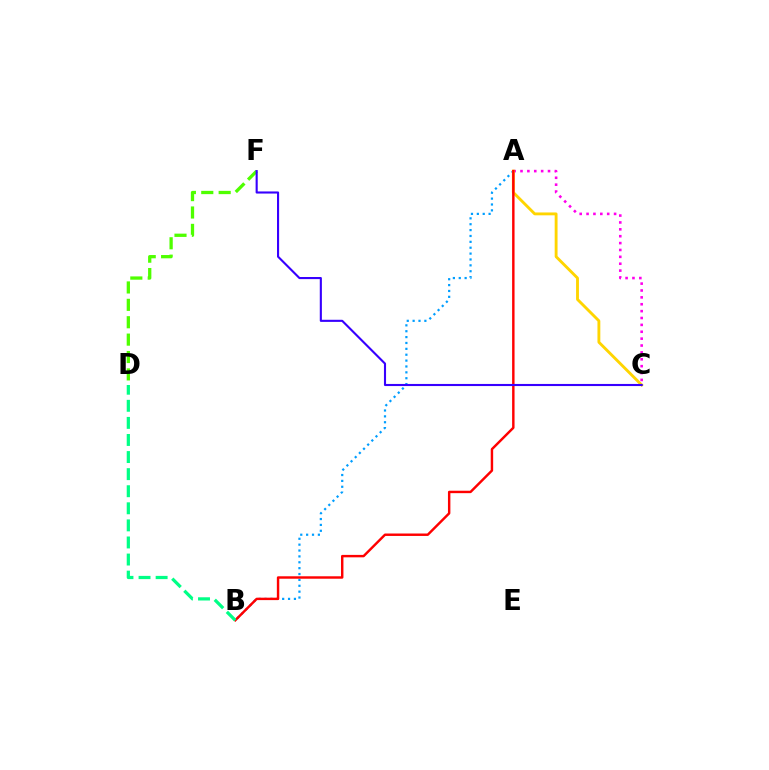{('A', 'B'): [{'color': '#009eff', 'line_style': 'dotted', 'thickness': 1.6}, {'color': '#ff0000', 'line_style': 'solid', 'thickness': 1.75}], ('A', 'C'): [{'color': '#ff00ed', 'line_style': 'dotted', 'thickness': 1.87}, {'color': '#ffd500', 'line_style': 'solid', 'thickness': 2.06}], ('D', 'F'): [{'color': '#4fff00', 'line_style': 'dashed', 'thickness': 2.36}], ('C', 'F'): [{'color': '#3700ff', 'line_style': 'solid', 'thickness': 1.52}], ('B', 'D'): [{'color': '#00ff86', 'line_style': 'dashed', 'thickness': 2.32}]}